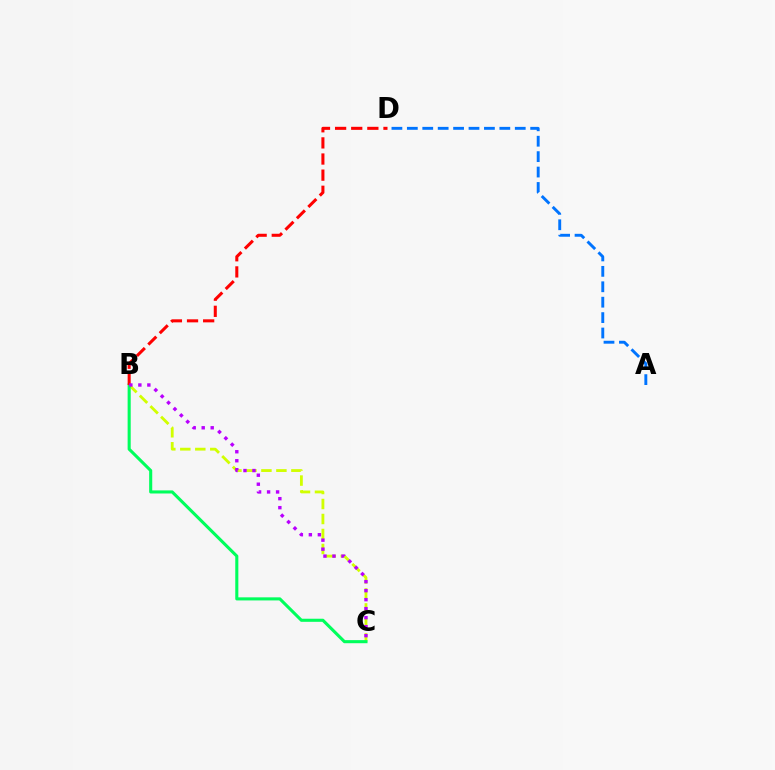{('B', 'C'): [{'color': '#d1ff00', 'line_style': 'dashed', 'thickness': 2.04}, {'color': '#00ff5c', 'line_style': 'solid', 'thickness': 2.22}, {'color': '#b900ff', 'line_style': 'dotted', 'thickness': 2.44}], ('B', 'D'): [{'color': '#ff0000', 'line_style': 'dashed', 'thickness': 2.19}], ('A', 'D'): [{'color': '#0074ff', 'line_style': 'dashed', 'thickness': 2.09}]}